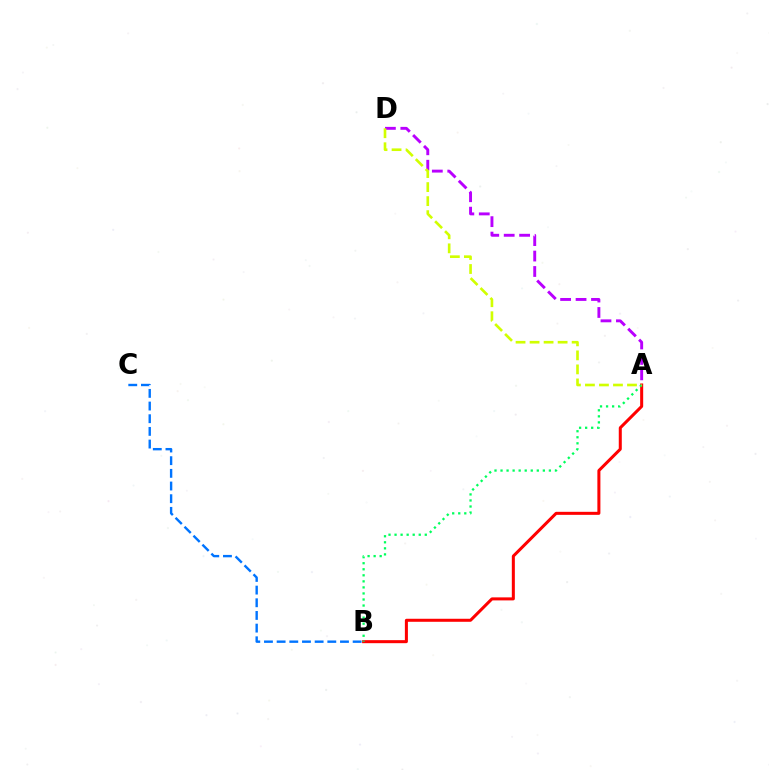{('B', 'C'): [{'color': '#0074ff', 'line_style': 'dashed', 'thickness': 1.72}], ('A', 'B'): [{'color': '#ff0000', 'line_style': 'solid', 'thickness': 2.18}, {'color': '#00ff5c', 'line_style': 'dotted', 'thickness': 1.64}], ('A', 'D'): [{'color': '#b900ff', 'line_style': 'dashed', 'thickness': 2.1}, {'color': '#d1ff00', 'line_style': 'dashed', 'thickness': 1.9}]}